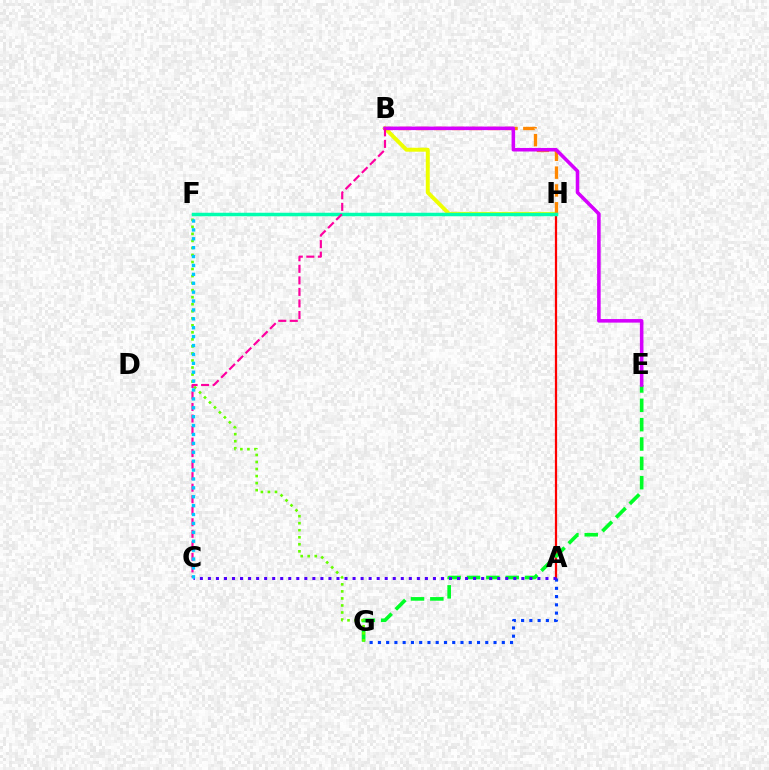{('A', 'H'): [{'color': '#ff0000', 'line_style': 'solid', 'thickness': 1.62}], ('B', 'H'): [{'color': '#eeff00', 'line_style': 'solid', 'thickness': 2.85}, {'color': '#ff8800', 'line_style': 'dashed', 'thickness': 2.42}], ('A', 'G'): [{'color': '#003fff', 'line_style': 'dotted', 'thickness': 2.24}], ('E', 'G'): [{'color': '#00ff27', 'line_style': 'dashed', 'thickness': 2.63}], ('F', 'G'): [{'color': '#66ff00', 'line_style': 'dotted', 'thickness': 1.91}], ('A', 'C'): [{'color': '#4f00ff', 'line_style': 'dotted', 'thickness': 2.18}], ('F', 'H'): [{'color': '#00ffaf', 'line_style': 'solid', 'thickness': 2.52}], ('B', 'E'): [{'color': '#d600ff', 'line_style': 'solid', 'thickness': 2.56}], ('B', 'C'): [{'color': '#ff00a0', 'line_style': 'dashed', 'thickness': 1.57}], ('C', 'F'): [{'color': '#00c7ff', 'line_style': 'dotted', 'thickness': 2.42}]}